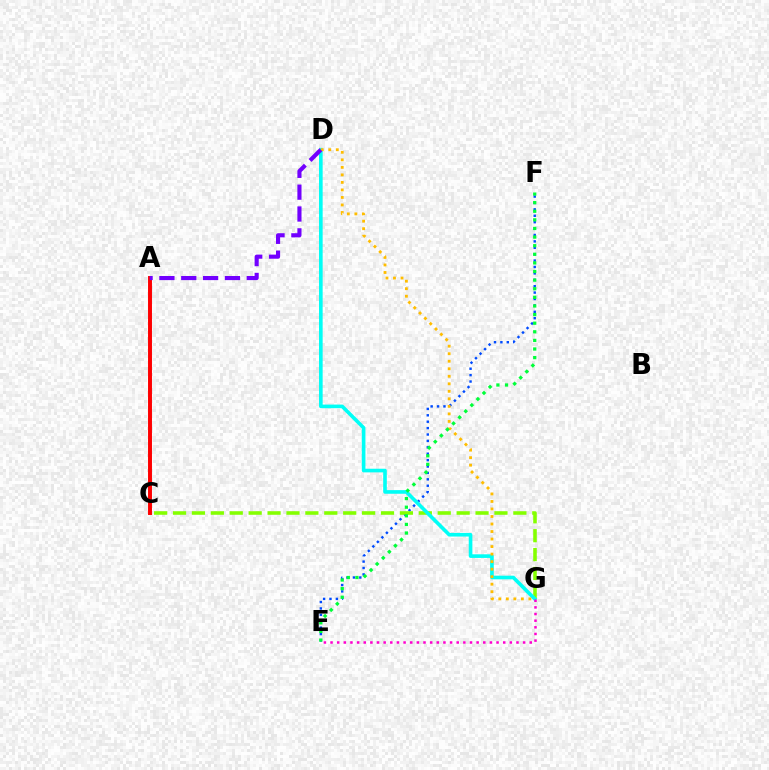{('A', 'C'): [{'color': '#ff0000', 'line_style': 'solid', 'thickness': 2.83}], ('E', 'F'): [{'color': '#004bff', 'line_style': 'dotted', 'thickness': 1.74}, {'color': '#00ff39', 'line_style': 'dotted', 'thickness': 2.34}], ('C', 'G'): [{'color': '#84ff00', 'line_style': 'dashed', 'thickness': 2.57}], ('D', 'G'): [{'color': '#00fff6', 'line_style': 'solid', 'thickness': 2.61}, {'color': '#ffbd00', 'line_style': 'dotted', 'thickness': 2.04}], ('A', 'D'): [{'color': '#7200ff', 'line_style': 'dashed', 'thickness': 2.97}], ('E', 'G'): [{'color': '#ff00cf', 'line_style': 'dotted', 'thickness': 1.8}]}